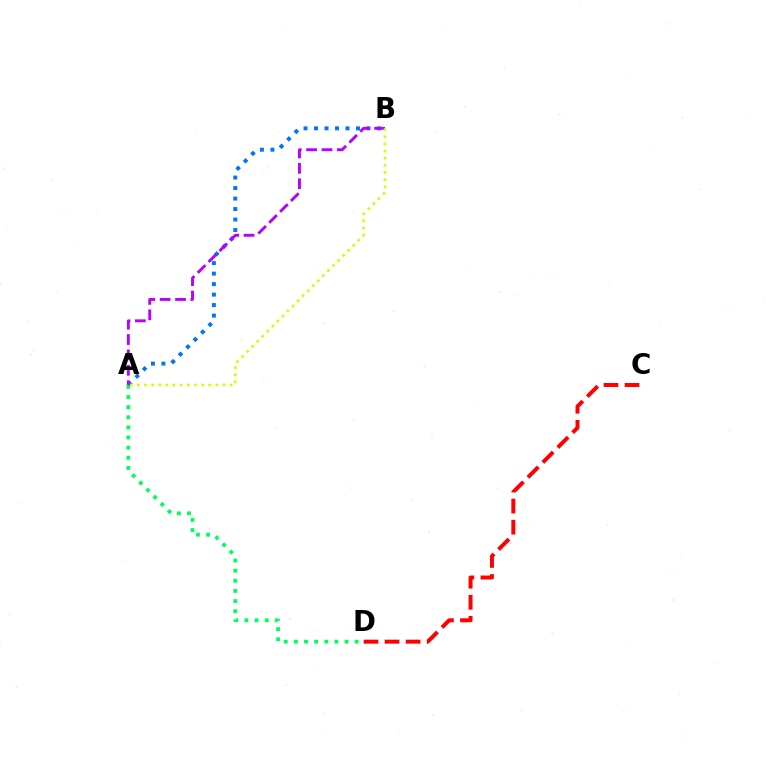{('C', 'D'): [{'color': '#ff0000', 'line_style': 'dashed', 'thickness': 2.86}], ('A', 'D'): [{'color': '#00ff5c', 'line_style': 'dotted', 'thickness': 2.75}], ('A', 'B'): [{'color': '#0074ff', 'line_style': 'dotted', 'thickness': 2.85}, {'color': '#b900ff', 'line_style': 'dashed', 'thickness': 2.09}, {'color': '#d1ff00', 'line_style': 'dotted', 'thickness': 1.94}]}